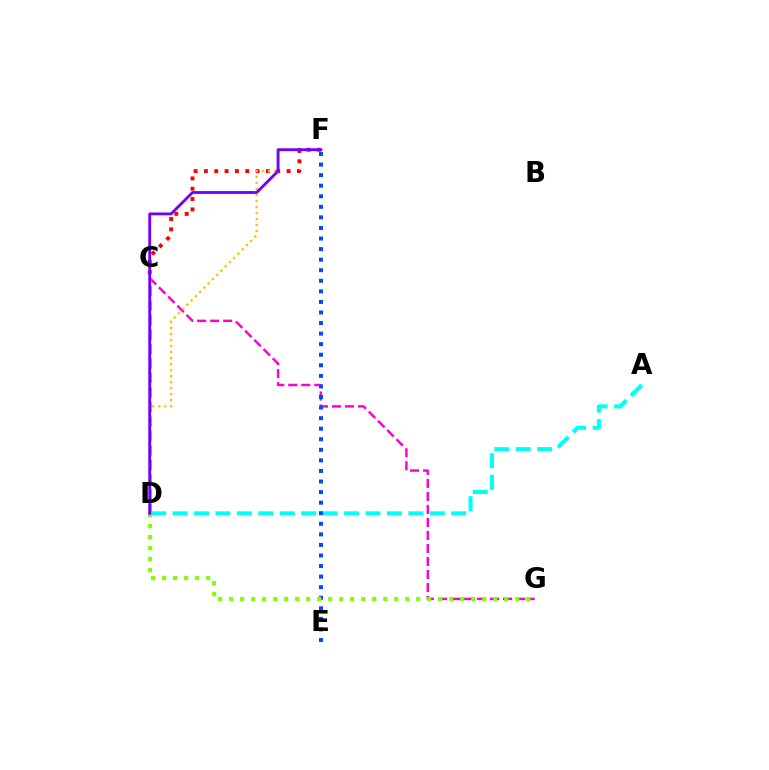{('C', 'F'): [{'color': '#ff0000', 'line_style': 'dotted', 'thickness': 2.81}], ('C', 'G'): [{'color': '#ff00cf', 'line_style': 'dashed', 'thickness': 1.77}], ('D', 'F'): [{'color': '#ffbd00', 'line_style': 'dotted', 'thickness': 1.63}, {'color': '#7200ff', 'line_style': 'solid', 'thickness': 2.05}], ('C', 'D'): [{'color': '#00ff39', 'line_style': 'dashed', 'thickness': 1.97}], ('A', 'D'): [{'color': '#00fff6', 'line_style': 'dashed', 'thickness': 2.91}], ('E', 'F'): [{'color': '#004bff', 'line_style': 'dotted', 'thickness': 2.87}], ('D', 'G'): [{'color': '#84ff00', 'line_style': 'dotted', 'thickness': 2.99}]}